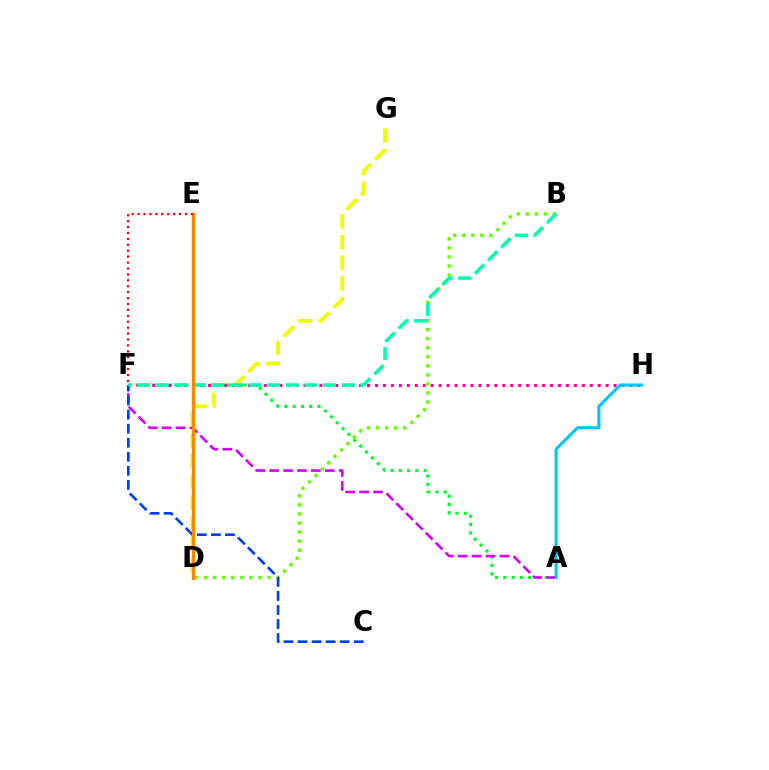{('A', 'F'): [{'color': '#00ff27', 'line_style': 'dotted', 'thickness': 2.25}, {'color': '#d600ff', 'line_style': 'dashed', 'thickness': 1.89}], ('D', 'G'): [{'color': '#eeff00', 'line_style': 'dashed', 'thickness': 2.81}], ('B', 'D'): [{'color': '#66ff00', 'line_style': 'dotted', 'thickness': 2.46}], ('F', 'H'): [{'color': '#ff00a0', 'line_style': 'dotted', 'thickness': 2.16}], ('A', 'H'): [{'color': '#00c7ff', 'line_style': 'solid', 'thickness': 2.26}], ('C', 'F'): [{'color': '#003fff', 'line_style': 'dashed', 'thickness': 1.91}], ('D', 'E'): [{'color': '#4f00ff', 'line_style': 'solid', 'thickness': 2.25}, {'color': '#ff8800', 'line_style': 'solid', 'thickness': 2.15}], ('B', 'F'): [{'color': '#00ffaf', 'line_style': 'dashed', 'thickness': 2.53}], ('E', 'F'): [{'color': '#ff0000', 'line_style': 'dotted', 'thickness': 1.61}]}